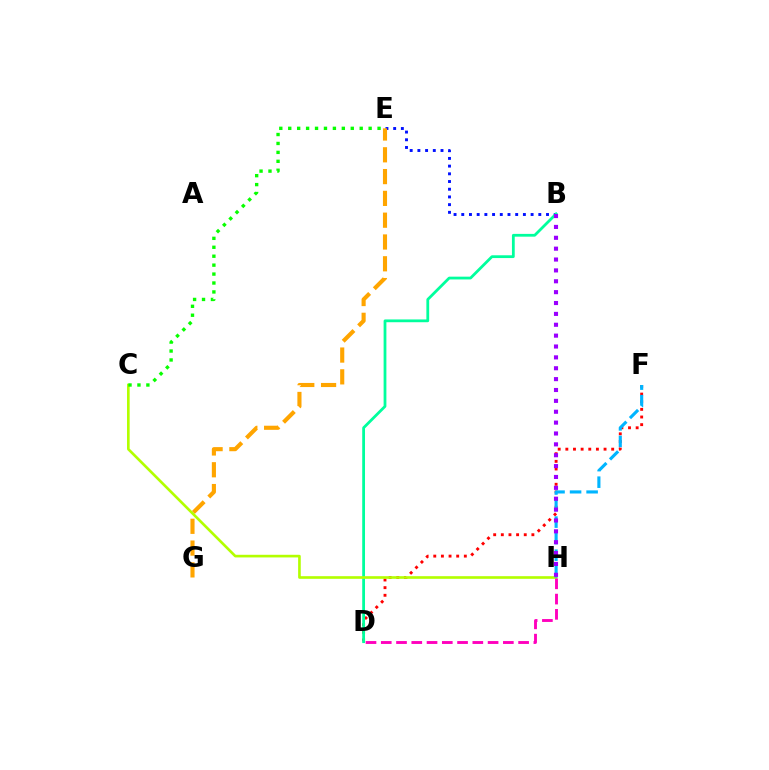{('D', 'F'): [{'color': '#ff0000', 'line_style': 'dotted', 'thickness': 2.08}], ('B', 'E'): [{'color': '#0010ff', 'line_style': 'dotted', 'thickness': 2.09}], ('E', 'G'): [{'color': '#ffa500', 'line_style': 'dashed', 'thickness': 2.96}], ('B', 'D'): [{'color': '#00ff9d', 'line_style': 'solid', 'thickness': 2.0}], ('C', 'H'): [{'color': '#b3ff00', 'line_style': 'solid', 'thickness': 1.9}], ('F', 'H'): [{'color': '#00b5ff', 'line_style': 'dashed', 'thickness': 2.25}], ('B', 'H'): [{'color': '#9b00ff', 'line_style': 'dotted', 'thickness': 2.95}], ('C', 'E'): [{'color': '#08ff00', 'line_style': 'dotted', 'thickness': 2.43}], ('D', 'H'): [{'color': '#ff00bd', 'line_style': 'dashed', 'thickness': 2.07}]}